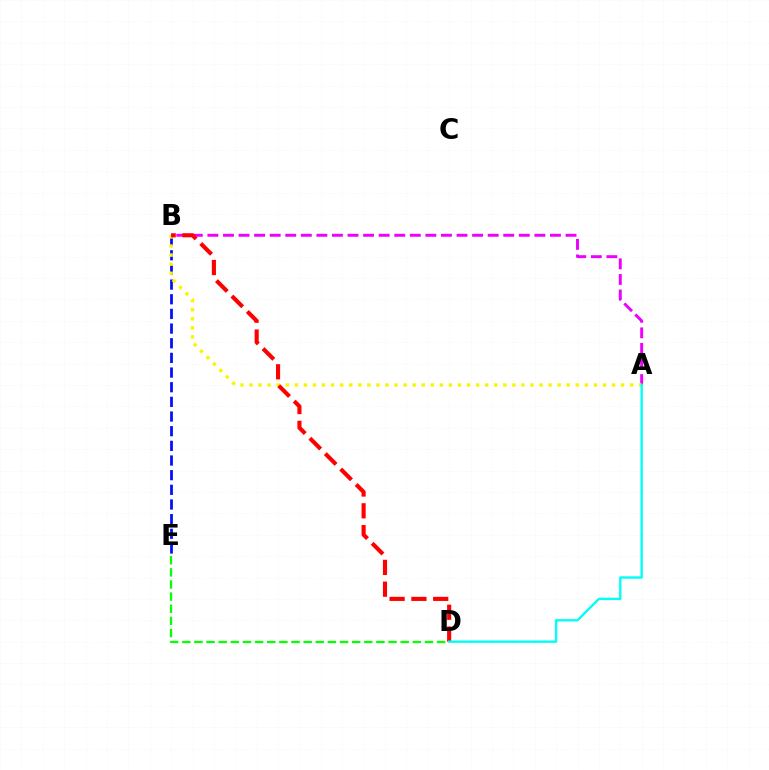{('B', 'E'): [{'color': '#0010ff', 'line_style': 'dashed', 'thickness': 1.99}], ('A', 'B'): [{'color': '#ee00ff', 'line_style': 'dashed', 'thickness': 2.12}, {'color': '#fcf500', 'line_style': 'dotted', 'thickness': 2.46}], ('D', 'E'): [{'color': '#08ff00', 'line_style': 'dashed', 'thickness': 1.65}], ('B', 'D'): [{'color': '#ff0000', 'line_style': 'dashed', 'thickness': 2.96}], ('A', 'D'): [{'color': '#00fff6', 'line_style': 'solid', 'thickness': 1.7}]}